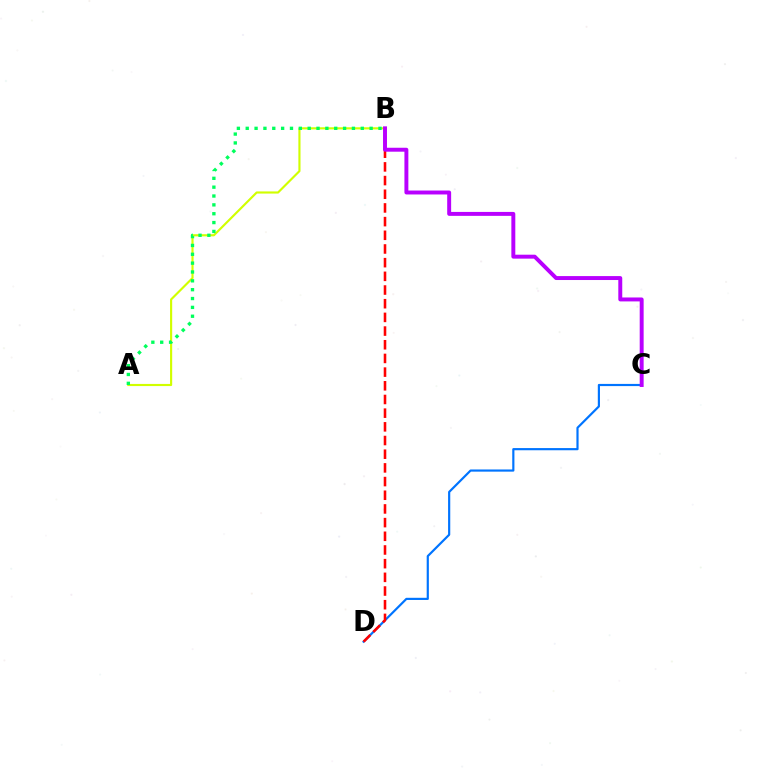{('A', 'B'): [{'color': '#d1ff00', 'line_style': 'solid', 'thickness': 1.54}, {'color': '#00ff5c', 'line_style': 'dotted', 'thickness': 2.4}], ('C', 'D'): [{'color': '#0074ff', 'line_style': 'solid', 'thickness': 1.57}], ('B', 'D'): [{'color': '#ff0000', 'line_style': 'dashed', 'thickness': 1.86}], ('B', 'C'): [{'color': '#b900ff', 'line_style': 'solid', 'thickness': 2.83}]}